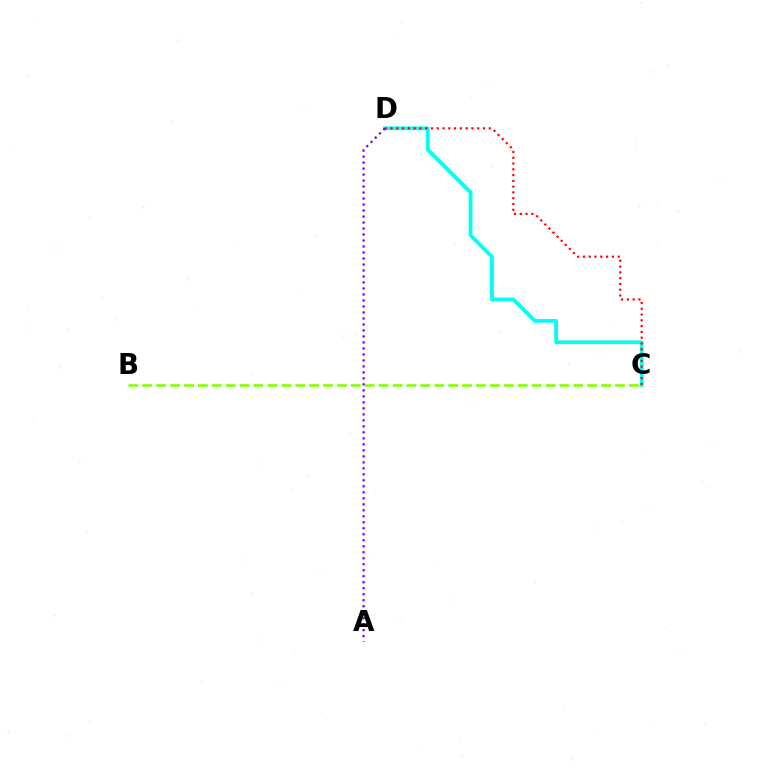{('B', 'C'): [{'color': '#84ff00', 'line_style': 'dashed', 'thickness': 1.89}], ('C', 'D'): [{'color': '#00fff6', 'line_style': 'solid', 'thickness': 2.72}, {'color': '#ff0000', 'line_style': 'dotted', 'thickness': 1.57}], ('A', 'D'): [{'color': '#7200ff', 'line_style': 'dotted', 'thickness': 1.63}]}